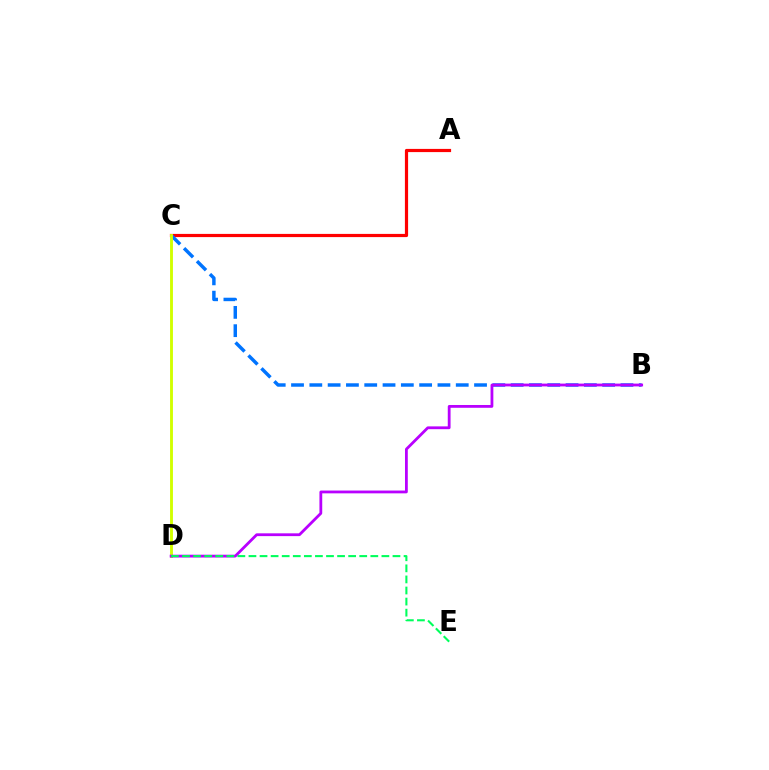{('A', 'C'): [{'color': '#ff0000', 'line_style': 'solid', 'thickness': 2.3}], ('B', 'C'): [{'color': '#0074ff', 'line_style': 'dashed', 'thickness': 2.49}], ('C', 'D'): [{'color': '#d1ff00', 'line_style': 'solid', 'thickness': 2.07}], ('B', 'D'): [{'color': '#b900ff', 'line_style': 'solid', 'thickness': 2.01}], ('D', 'E'): [{'color': '#00ff5c', 'line_style': 'dashed', 'thickness': 1.5}]}